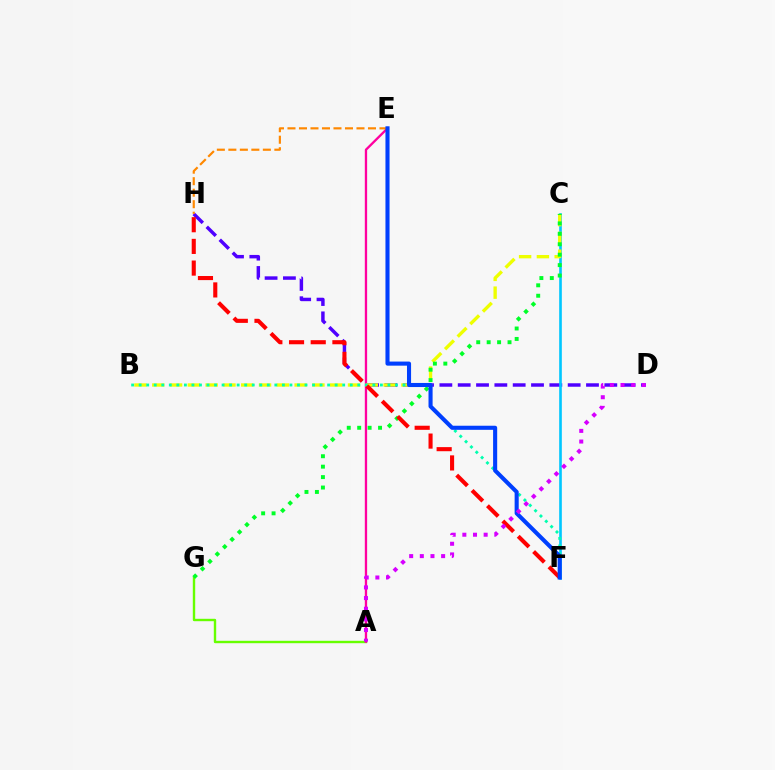{('D', 'H'): [{'color': '#4f00ff', 'line_style': 'dashed', 'thickness': 2.49}], ('C', 'F'): [{'color': '#00c7ff', 'line_style': 'solid', 'thickness': 1.9}], ('A', 'G'): [{'color': '#66ff00', 'line_style': 'solid', 'thickness': 1.72}], ('A', 'E'): [{'color': '#ff00a0', 'line_style': 'solid', 'thickness': 1.67}], ('E', 'H'): [{'color': '#ff8800', 'line_style': 'dashed', 'thickness': 1.56}], ('B', 'C'): [{'color': '#eeff00', 'line_style': 'dashed', 'thickness': 2.42}], ('B', 'F'): [{'color': '#00ffaf', 'line_style': 'dotted', 'thickness': 2.05}], ('C', 'G'): [{'color': '#00ff27', 'line_style': 'dotted', 'thickness': 2.83}], ('F', 'H'): [{'color': '#ff0000', 'line_style': 'dashed', 'thickness': 2.95}], ('E', 'F'): [{'color': '#003fff', 'line_style': 'solid', 'thickness': 2.94}], ('A', 'D'): [{'color': '#d600ff', 'line_style': 'dotted', 'thickness': 2.89}]}